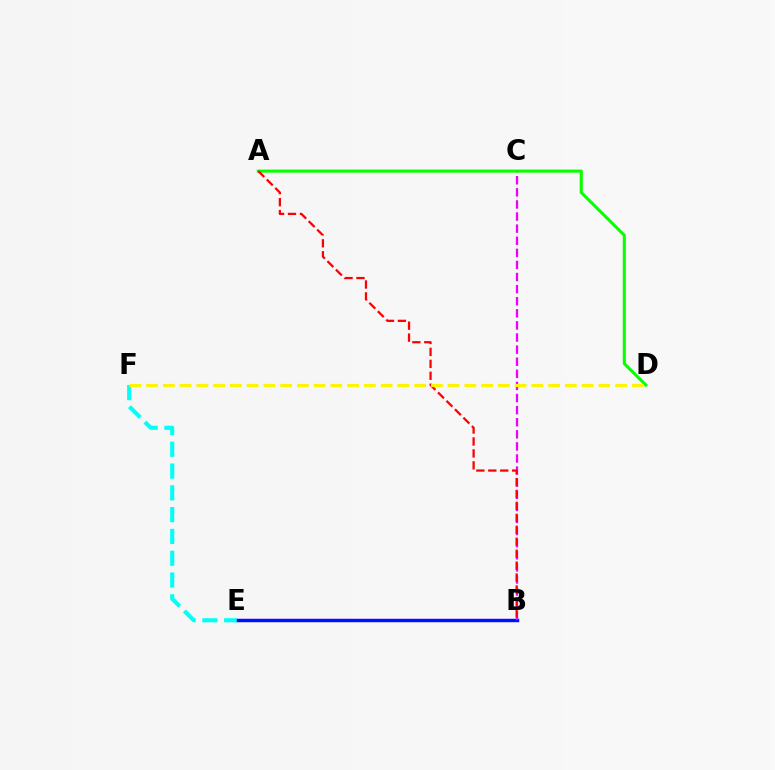{('B', 'E'): [{'color': '#0010ff', 'line_style': 'solid', 'thickness': 2.48}], ('E', 'F'): [{'color': '#00fff6', 'line_style': 'dashed', 'thickness': 2.96}], ('B', 'C'): [{'color': '#ee00ff', 'line_style': 'dashed', 'thickness': 1.64}], ('A', 'D'): [{'color': '#08ff00', 'line_style': 'solid', 'thickness': 2.22}], ('A', 'B'): [{'color': '#ff0000', 'line_style': 'dashed', 'thickness': 1.62}], ('D', 'F'): [{'color': '#fcf500', 'line_style': 'dashed', 'thickness': 2.28}]}